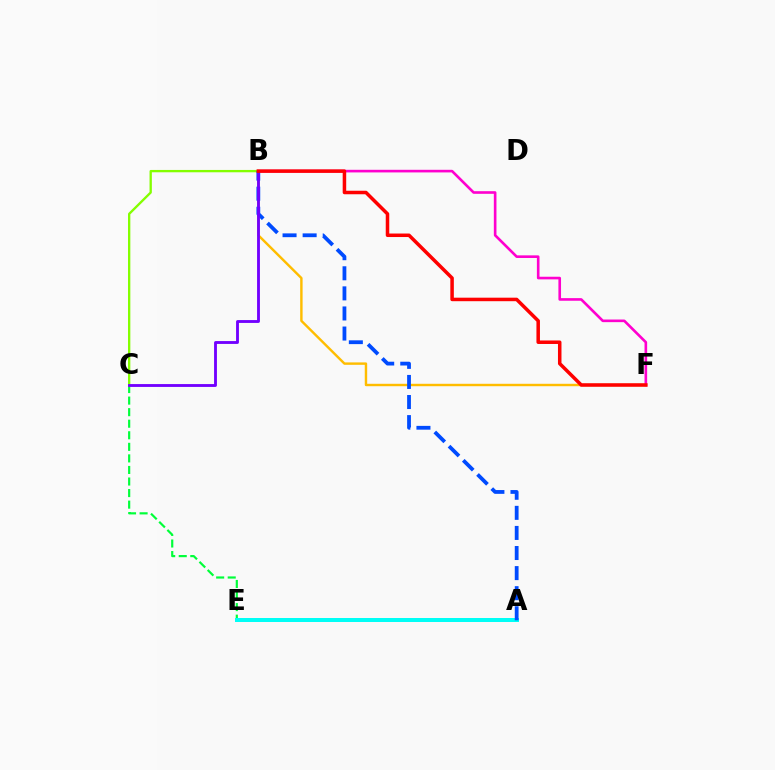{('B', 'F'): [{'color': '#ff00cf', 'line_style': 'solid', 'thickness': 1.89}, {'color': '#ffbd00', 'line_style': 'solid', 'thickness': 1.74}, {'color': '#ff0000', 'line_style': 'solid', 'thickness': 2.53}], ('C', 'E'): [{'color': '#00ff39', 'line_style': 'dashed', 'thickness': 1.57}], ('B', 'C'): [{'color': '#84ff00', 'line_style': 'solid', 'thickness': 1.68}, {'color': '#7200ff', 'line_style': 'solid', 'thickness': 2.05}], ('A', 'E'): [{'color': '#00fff6', 'line_style': 'solid', 'thickness': 2.87}], ('A', 'B'): [{'color': '#004bff', 'line_style': 'dashed', 'thickness': 2.73}]}